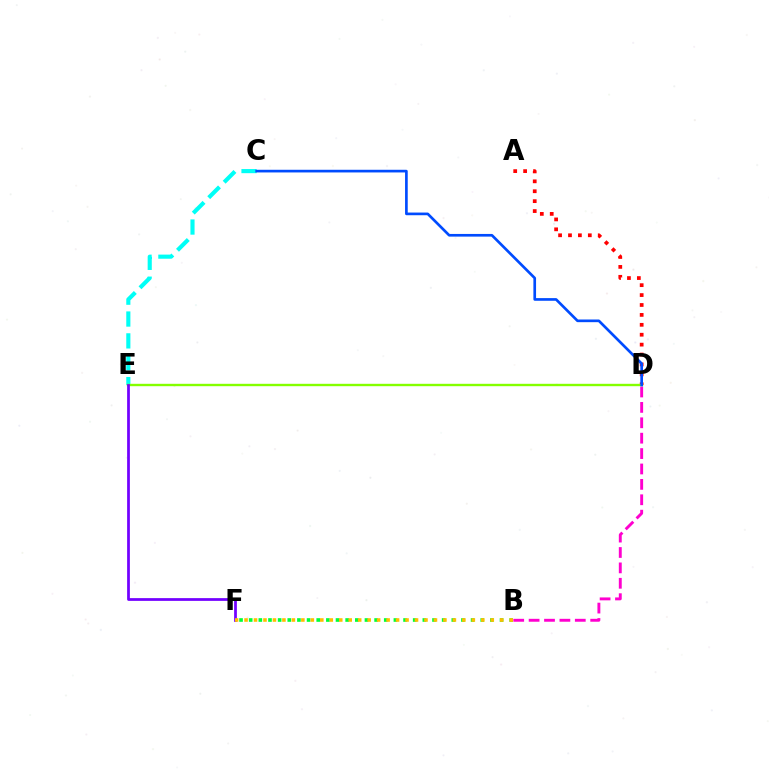{('C', 'E'): [{'color': '#00fff6', 'line_style': 'dashed', 'thickness': 2.97}], ('B', 'D'): [{'color': '#ff00cf', 'line_style': 'dashed', 'thickness': 2.09}], ('B', 'F'): [{'color': '#00ff39', 'line_style': 'dotted', 'thickness': 2.62}, {'color': '#ffbd00', 'line_style': 'dotted', 'thickness': 2.57}], ('A', 'D'): [{'color': '#ff0000', 'line_style': 'dotted', 'thickness': 2.69}], ('D', 'E'): [{'color': '#84ff00', 'line_style': 'solid', 'thickness': 1.72}], ('E', 'F'): [{'color': '#7200ff', 'line_style': 'solid', 'thickness': 1.98}], ('C', 'D'): [{'color': '#004bff', 'line_style': 'solid', 'thickness': 1.92}]}